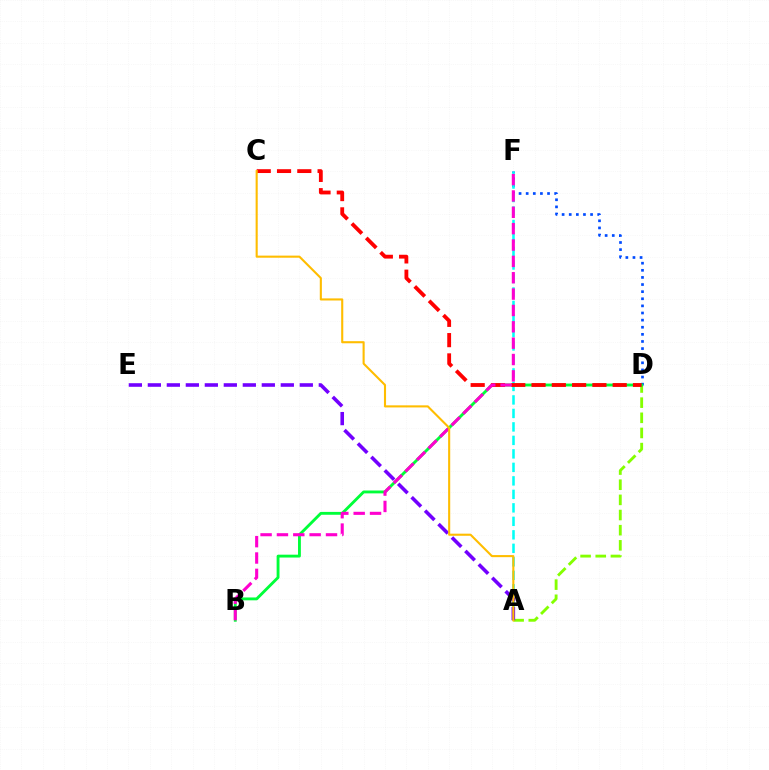{('D', 'F'): [{'color': '#004bff', 'line_style': 'dotted', 'thickness': 1.93}], ('A', 'F'): [{'color': '#00fff6', 'line_style': 'dashed', 'thickness': 1.83}], ('A', 'D'): [{'color': '#84ff00', 'line_style': 'dashed', 'thickness': 2.06}], ('B', 'D'): [{'color': '#00ff39', 'line_style': 'solid', 'thickness': 2.06}], ('C', 'D'): [{'color': '#ff0000', 'line_style': 'dashed', 'thickness': 2.76}], ('B', 'F'): [{'color': '#ff00cf', 'line_style': 'dashed', 'thickness': 2.22}], ('A', 'E'): [{'color': '#7200ff', 'line_style': 'dashed', 'thickness': 2.58}], ('A', 'C'): [{'color': '#ffbd00', 'line_style': 'solid', 'thickness': 1.51}]}